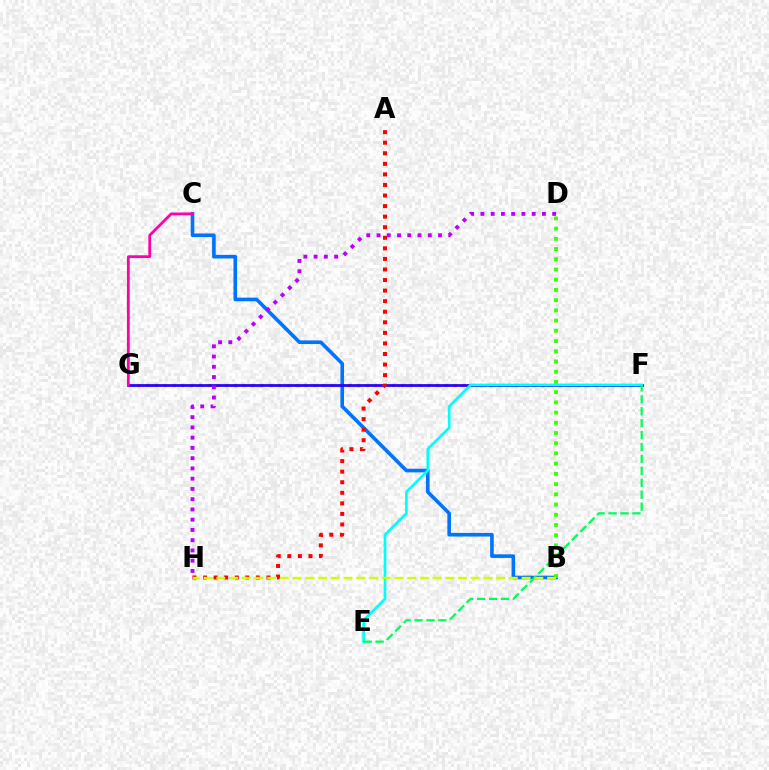{('F', 'G'): [{'color': '#ff9400', 'line_style': 'dotted', 'thickness': 2.39}, {'color': '#2500ff', 'line_style': 'solid', 'thickness': 1.97}], ('B', 'C'): [{'color': '#0074ff', 'line_style': 'solid', 'thickness': 2.61}], ('E', 'F'): [{'color': '#00fff6', 'line_style': 'solid', 'thickness': 1.93}, {'color': '#00ff5c', 'line_style': 'dashed', 'thickness': 1.62}], ('A', 'H'): [{'color': '#ff0000', 'line_style': 'dotted', 'thickness': 2.87}], ('B', 'D'): [{'color': '#3dff00', 'line_style': 'dotted', 'thickness': 2.78}], ('D', 'H'): [{'color': '#b900ff', 'line_style': 'dotted', 'thickness': 2.79}], ('B', 'H'): [{'color': '#d1ff00', 'line_style': 'dashed', 'thickness': 1.73}], ('C', 'G'): [{'color': '#ff00ac', 'line_style': 'solid', 'thickness': 2.01}]}